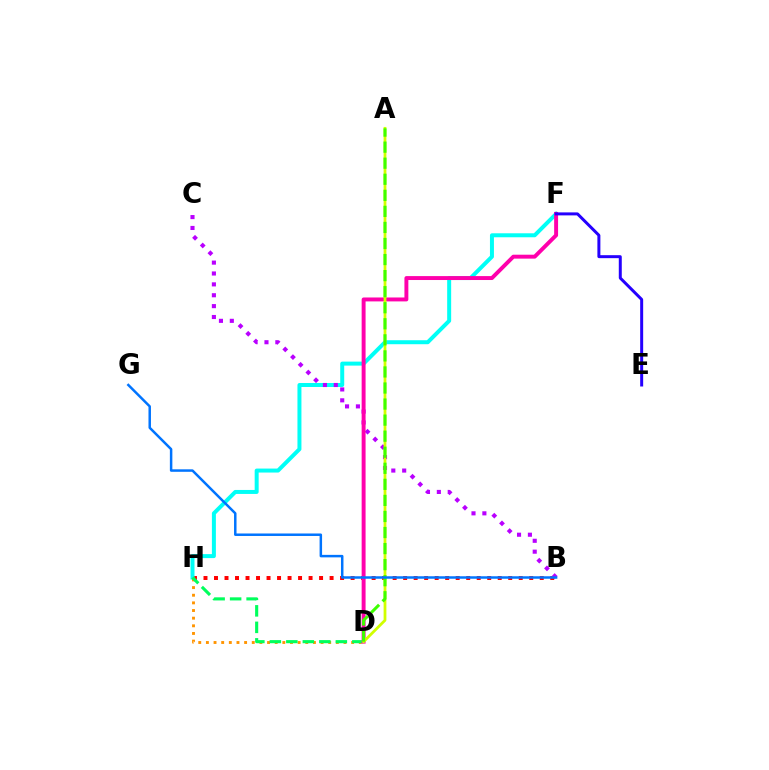{('B', 'H'): [{'color': '#ff0000', 'line_style': 'dotted', 'thickness': 2.85}], ('F', 'H'): [{'color': '#00fff6', 'line_style': 'solid', 'thickness': 2.87}], ('D', 'H'): [{'color': '#ff9400', 'line_style': 'dotted', 'thickness': 2.08}, {'color': '#00ff5c', 'line_style': 'dashed', 'thickness': 2.24}], ('B', 'C'): [{'color': '#b900ff', 'line_style': 'dotted', 'thickness': 2.96}], ('D', 'F'): [{'color': '#ff00ac', 'line_style': 'solid', 'thickness': 2.83}], ('E', 'F'): [{'color': '#2500ff', 'line_style': 'solid', 'thickness': 2.15}], ('A', 'D'): [{'color': '#d1ff00', 'line_style': 'solid', 'thickness': 2.0}, {'color': '#3dff00', 'line_style': 'dashed', 'thickness': 2.18}], ('B', 'G'): [{'color': '#0074ff', 'line_style': 'solid', 'thickness': 1.79}]}